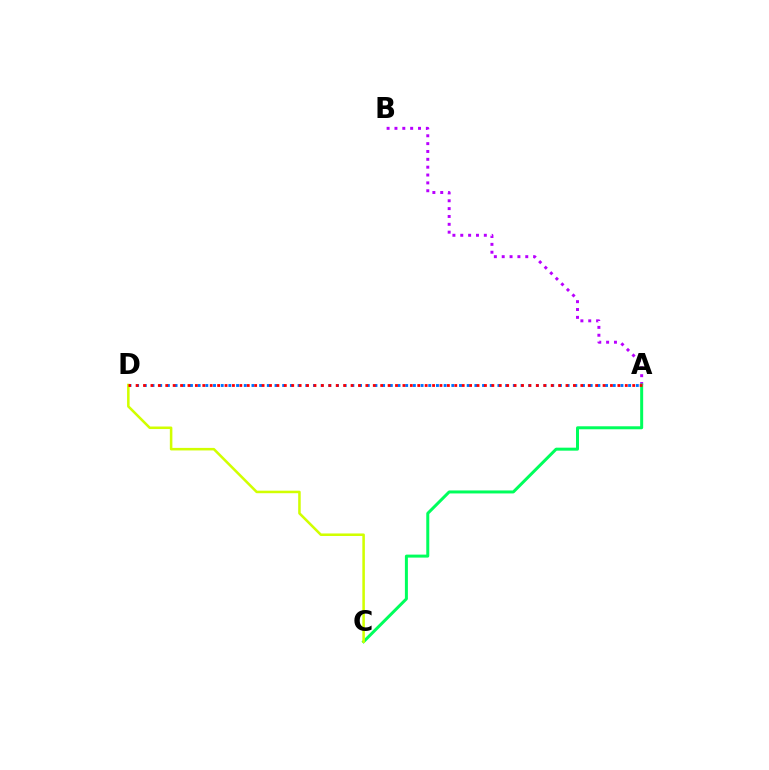{('A', 'D'): [{'color': '#0074ff', 'line_style': 'dotted', 'thickness': 2.09}, {'color': '#ff0000', 'line_style': 'dotted', 'thickness': 2.01}], ('A', 'B'): [{'color': '#b900ff', 'line_style': 'dotted', 'thickness': 2.13}], ('A', 'C'): [{'color': '#00ff5c', 'line_style': 'solid', 'thickness': 2.15}], ('C', 'D'): [{'color': '#d1ff00', 'line_style': 'solid', 'thickness': 1.83}]}